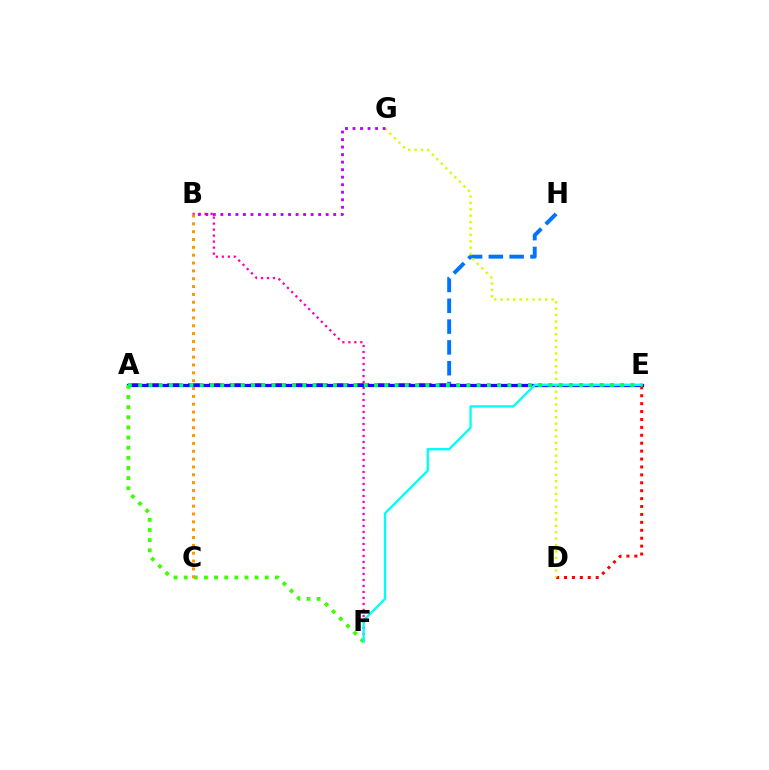{('A', 'H'): [{'color': '#0074ff', 'line_style': 'dashed', 'thickness': 2.83}], ('B', 'F'): [{'color': '#ff00ac', 'line_style': 'dotted', 'thickness': 1.63}], ('A', 'E'): [{'color': '#2500ff', 'line_style': 'solid', 'thickness': 2.33}, {'color': '#00ff5c', 'line_style': 'dotted', 'thickness': 2.79}], ('A', 'F'): [{'color': '#3dff00', 'line_style': 'dotted', 'thickness': 2.75}], ('B', 'C'): [{'color': '#ff9400', 'line_style': 'dotted', 'thickness': 2.13}], ('D', 'E'): [{'color': '#ff0000', 'line_style': 'dotted', 'thickness': 2.15}], ('D', 'G'): [{'color': '#d1ff00', 'line_style': 'dotted', 'thickness': 1.74}], ('B', 'G'): [{'color': '#b900ff', 'line_style': 'dotted', 'thickness': 2.04}], ('E', 'F'): [{'color': '#00fff6', 'line_style': 'solid', 'thickness': 1.67}]}